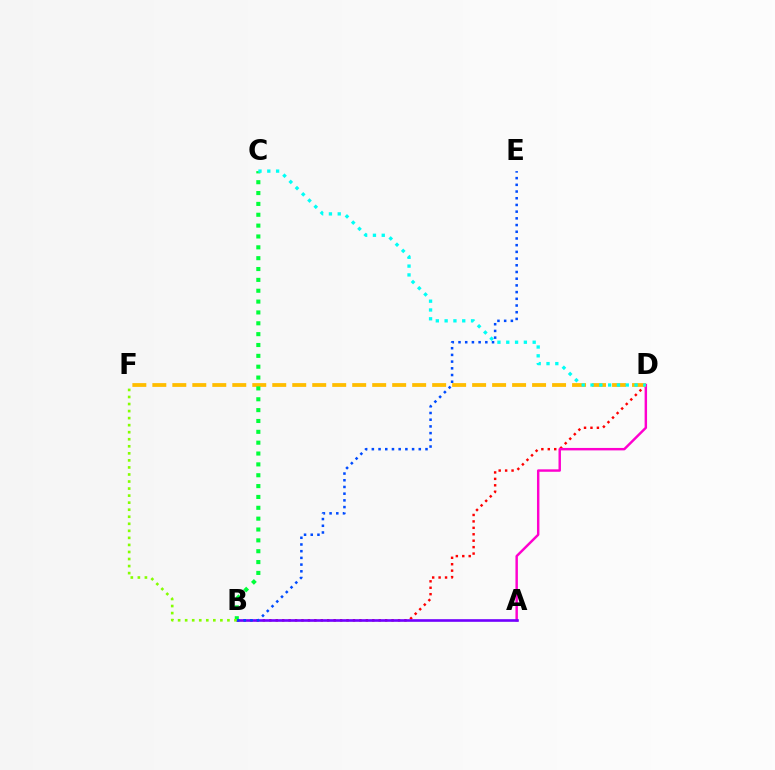{('B', 'D'): [{'color': '#ff0000', 'line_style': 'dotted', 'thickness': 1.75}], ('A', 'D'): [{'color': '#ff00cf', 'line_style': 'solid', 'thickness': 1.76}], ('D', 'F'): [{'color': '#ffbd00', 'line_style': 'dashed', 'thickness': 2.72}], ('A', 'B'): [{'color': '#7200ff', 'line_style': 'solid', 'thickness': 1.9}], ('B', 'C'): [{'color': '#00ff39', 'line_style': 'dotted', 'thickness': 2.95}], ('B', 'E'): [{'color': '#004bff', 'line_style': 'dotted', 'thickness': 1.82}], ('C', 'D'): [{'color': '#00fff6', 'line_style': 'dotted', 'thickness': 2.39}], ('B', 'F'): [{'color': '#84ff00', 'line_style': 'dotted', 'thickness': 1.91}]}